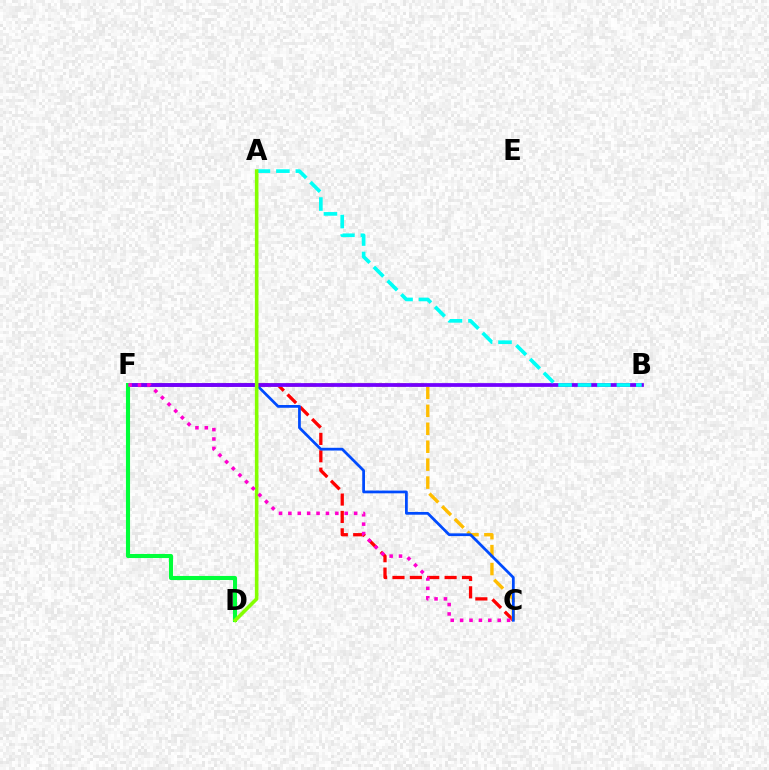{('C', 'F'): [{'color': '#ff0000', 'line_style': 'dashed', 'thickness': 2.36}, {'color': '#ffbd00', 'line_style': 'dashed', 'thickness': 2.44}, {'color': '#004bff', 'line_style': 'solid', 'thickness': 1.98}, {'color': '#ff00cf', 'line_style': 'dotted', 'thickness': 2.55}], ('B', 'F'): [{'color': '#7200ff', 'line_style': 'solid', 'thickness': 2.7}], ('D', 'F'): [{'color': '#00ff39', 'line_style': 'solid', 'thickness': 2.95}], ('A', 'B'): [{'color': '#00fff6', 'line_style': 'dashed', 'thickness': 2.64}], ('A', 'D'): [{'color': '#84ff00', 'line_style': 'solid', 'thickness': 2.58}]}